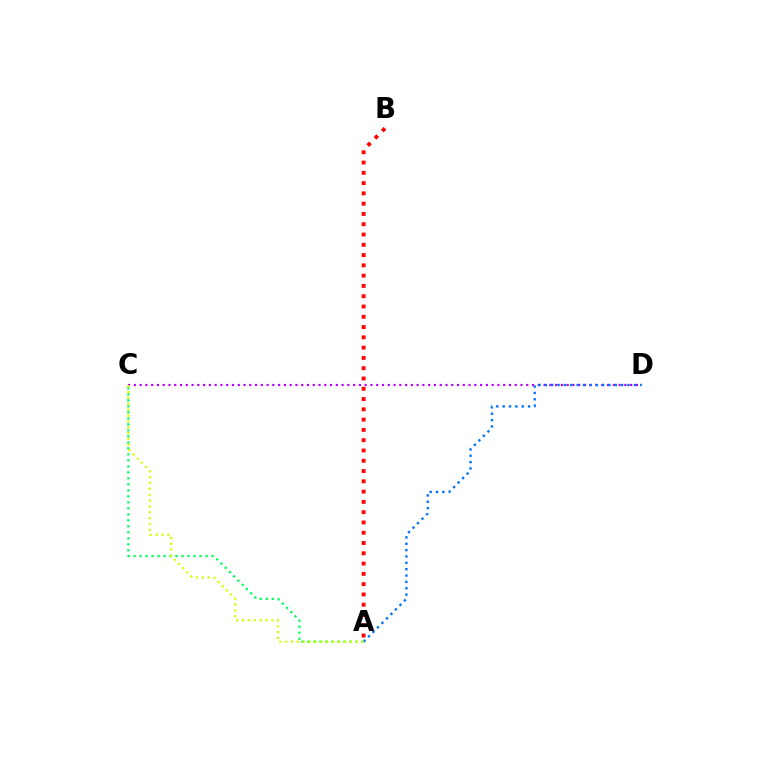{('A', 'C'): [{'color': '#00ff5c', 'line_style': 'dotted', 'thickness': 1.63}, {'color': '#d1ff00', 'line_style': 'dotted', 'thickness': 1.6}], ('C', 'D'): [{'color': '#b900ff', 'line_style': 'dotted', 'thickness': 1.57}], ('A', 'D'): [{'color': '#0074ff', 'line_style': 'dotted', 'thickness': 1.73}], ('A', 'B'): [{'color': '#ff0000', 'line_style': 'dotted', 'thickness': 2.79}]}